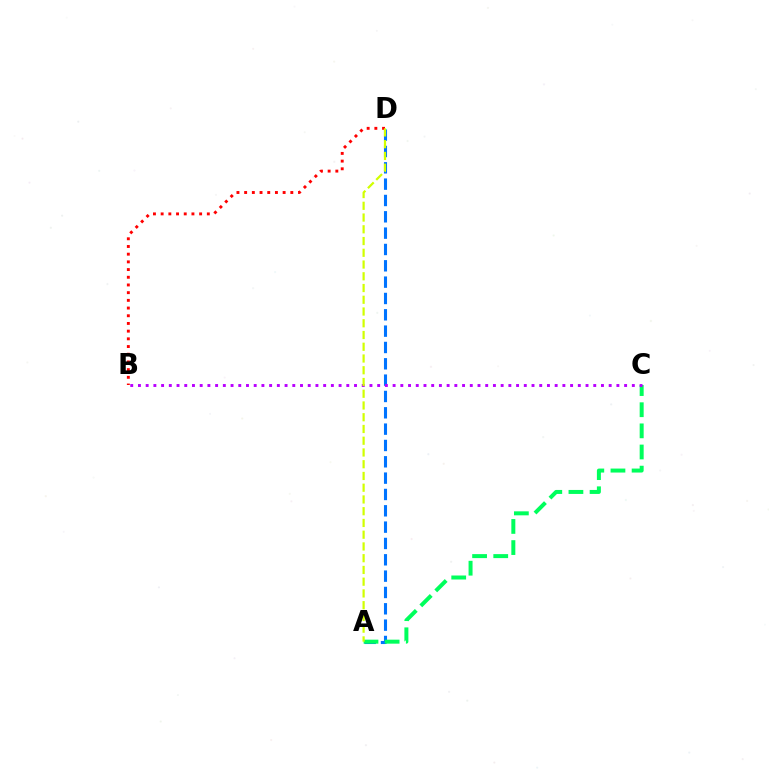{('A', 'D'): [{'color': '#0074ff', 'line_style': 'dashed', 'thickness': 2.22}, {'color': '#d1ff00', 'line_style': 'dashed', 'thickness': 1.6}], ('B', 'D'): [{'color': '#ff0000', 'line_style': 'dotted', 'thickness': 2.09}], ('A', 'C'): [{'color': '#00ff5c', 'line_style': 'dashed', 'thickness': 2.87}], ('B', 'C'): [{'color': '#b900ff', 'line_style': 'dotted', 'thickness': 2.1}]}